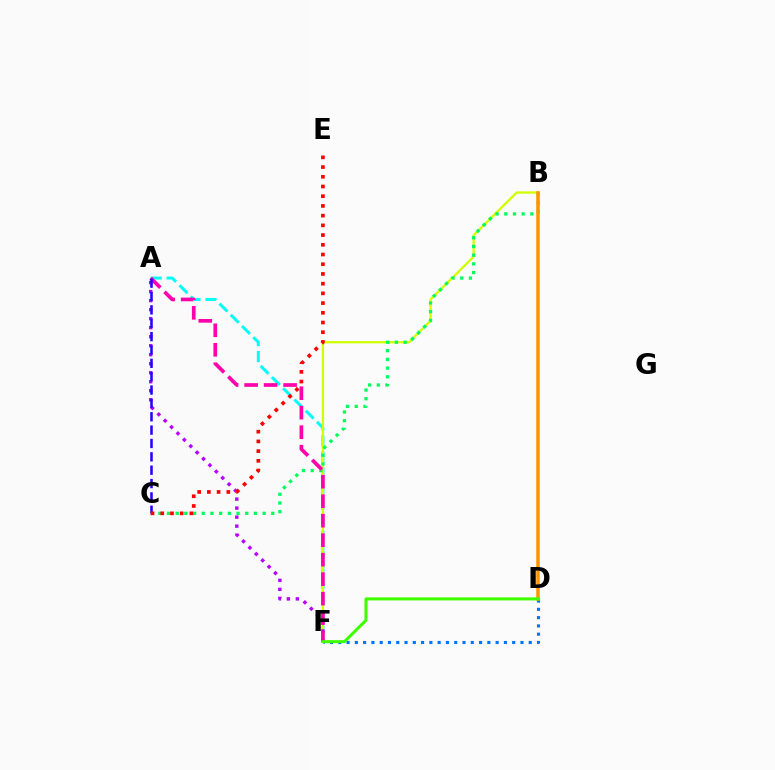{('A', 'F'): [{'color': '#00fff6', 'line_style': 'dashed', 'thickness': 2.16}, {'color': '#b900ff', 'line_style': 'dotted', 'thickness': 2.45}, {'color': '#ff00ac', 'line_style': 'dashed', 'thickness': 2.65}], ('D', 'F'): [{'color': '#0074ff', 'line_style': 'dotted', 'thickness': 2.25}, {'color': '#3dff00', 'line_style': 'solid', 'thickness': 2.17}], ('B', 'F'): [{'color': '#d1ff00', 'line_style': 'solid', 'thickness': 1.66}], ('B', 'C'): [{'color': '#00ff5c', 'line_style': 'dotted', 'thickness': 2.36}], ('A', 'C'): [{'color': '#2500ff', 'line_style': 'dashed', 'thickness': 1.81}], ('B', 'D'): [{'color': '#ff9400', 'line_style': 'solid', 'thickness': 2.53}], ('C', 'E'): [{'color': '#ff0000', 'line_style': 'dotted', 'thickness': 2.64}]}